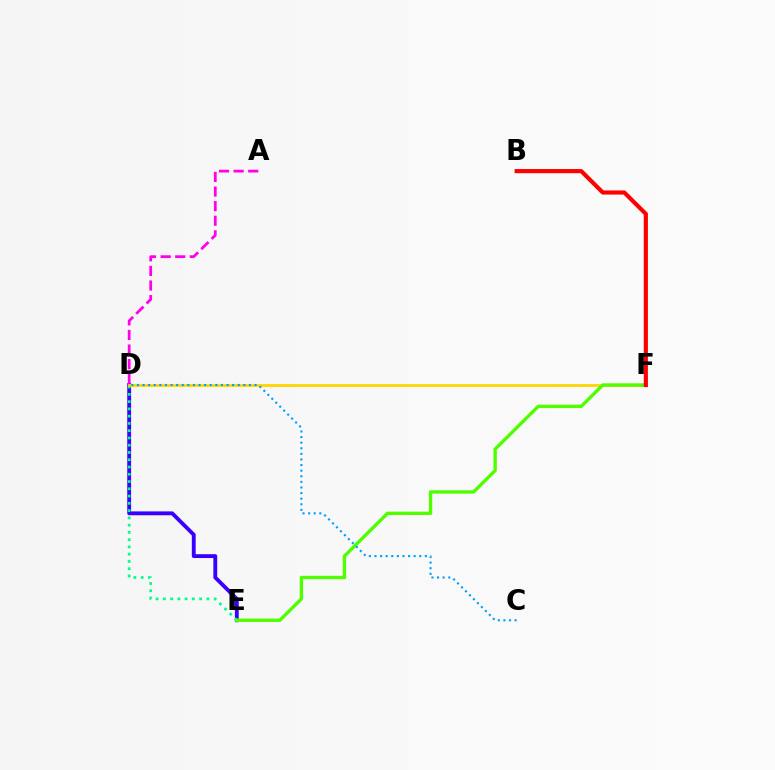{('D', 'E'): [{'color': '#3700ff', 'line_style': 'solid', 'thickness': 2.77}, {'color': '#00ff86', 'line_style': 'dotted', 'thickness': 1.97}], ('D', 'F'): [{'color': '#ffd500', 'line_style': 'solid', 'thickness': 2.02}], ('E', 'F'): [{'color': '#4fff00', 'line_style': 'solid', 'thickness': 2.42}], ('A', 'D'): [{'color': '#ff00ed', 'line_style': 'dashed', 'thickness': 1.98}], ('B', 'F'): [{'color': '#ff0000', 'line_style': 'solid', 'thickness': 2.98}], ('C', 'D'): [{'color': '#009eff', 'line_style': 'dotted', 'thickness': 1.52}]}